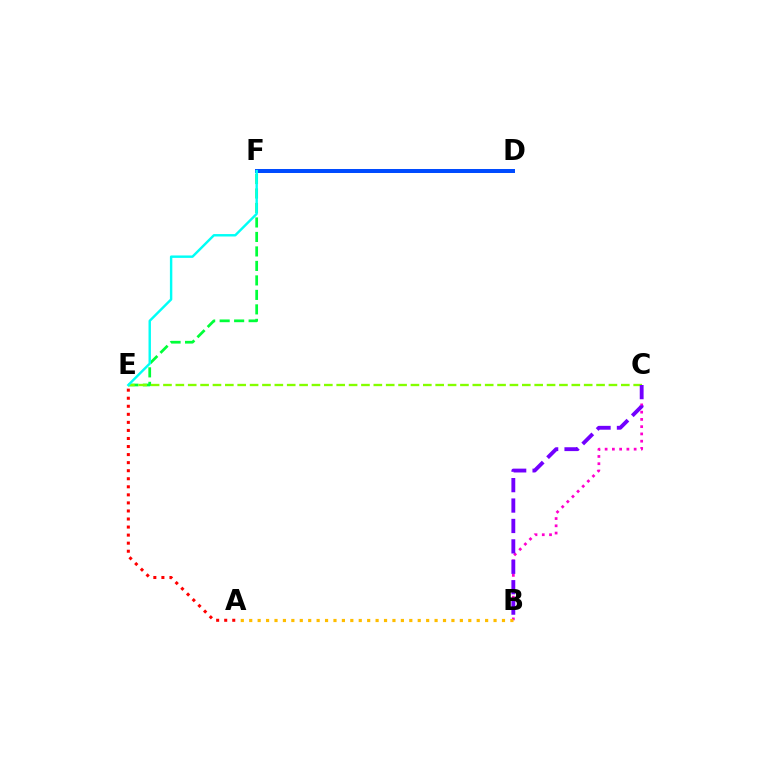{('A', 'E'): [{'color': '#ff0000', 'line_style': 'dotted', 'thickness': 2.19}], ('E', 'F'): [{'color': '#00ff39', 'line_style': 'dashed', 'thickness': 1.97}, {'color': '#00fff6', 'line_style': 'solid', 'thickness': 1.75}], ('B', 'C'): [{'color': '#ff00cf', 'line_style': 'dotted', 'thickness': 1.97}, {'color': '#7200ff', 'line_style': 'dashed', 'thickness': 2.77}], ('D', 'F'): [{'color': '#004bff', 'line_style': 'solid', 'thickness': 2.87}], ('C', 'E'): [{'color': '#84ff00', 'line_style': 'dashed', 'thickness': 1.68}], ('A', 'B'): [{'color': '#ffbd00', 'line_style': 'dotted', 'thickness': 2.29}]}